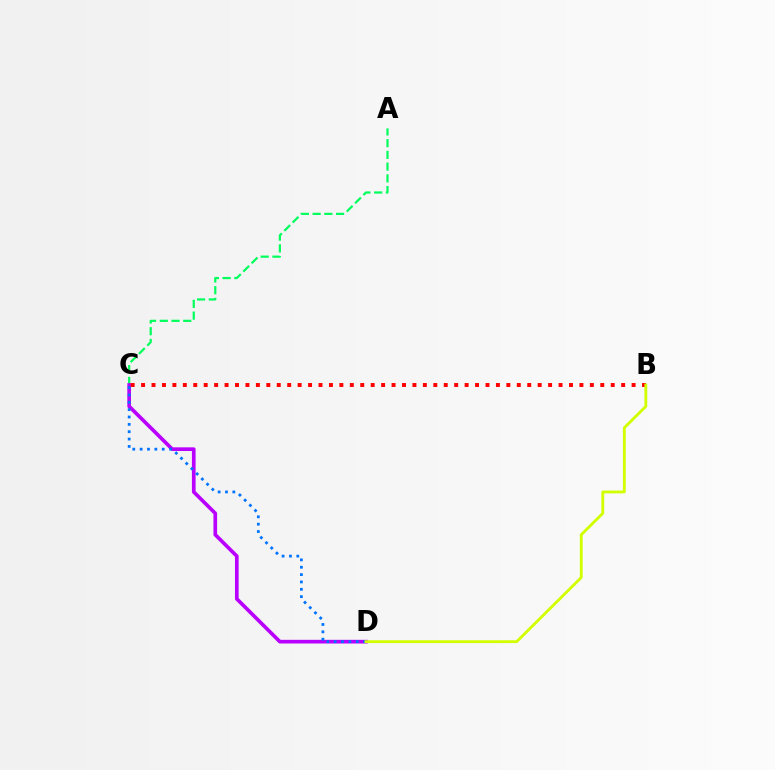{('A', 'C'): [{'color': '#00ff5c', 'line_style': 'dashed', 'thickness': 1.59}], ('C', 'D'): [{'color': '#b900ff', 'line_style': 'solid', 'thickness': 2.64}, {'color': '#0074ff', 'line_style': 'dotted', 'thickness': 2.0}], ('B', 'C'): [{'color': '#ff0000', 'line_style': 'dotted', 'thickness': 2.84}], ('B', 'D'): [{'color': '#d1ff00', 'line_style': 'solid', 'thickness': 2.04}]}